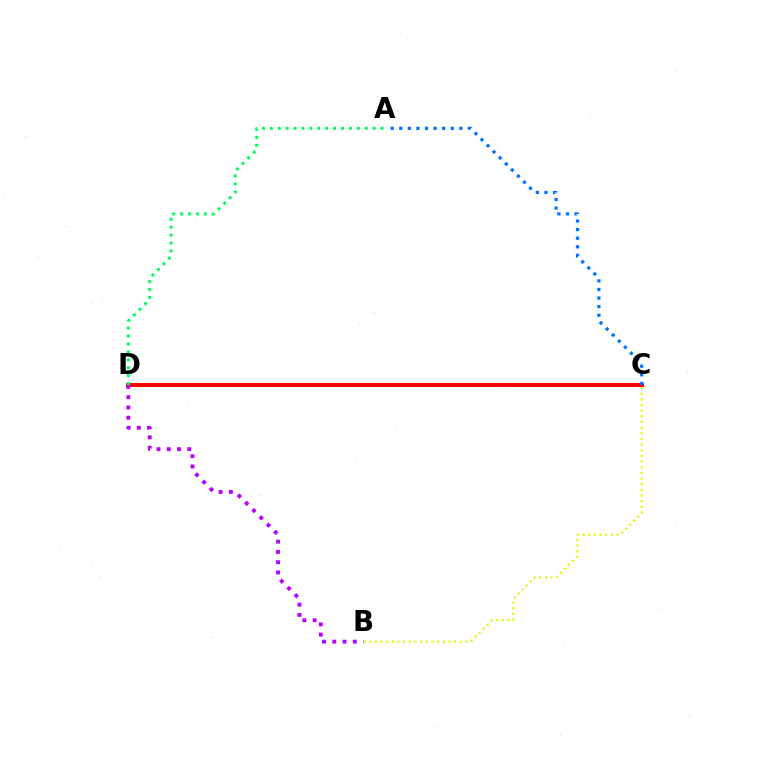{('C', 'D'): [{'color': '#ff0000', 'line_style': 'solid', 'thickness': 2.84}], ('B', 'C'): [{'color': '#d1ff00', 'line_style': 'dotted', 'thickness': 1.54}], ('A', 'D'): [{'color': '#00ff5c', 'line_style': 'dotted', 'thickness': 2.15}], ('B', 'D'): [{'color': '#b900ff', 'line_style': 'dotted', 'thickness': 2.79}], ('A', 'C'): [{'color': '#0074ff', 'line_style': 'dotted', 'thickness': 2.33}]}